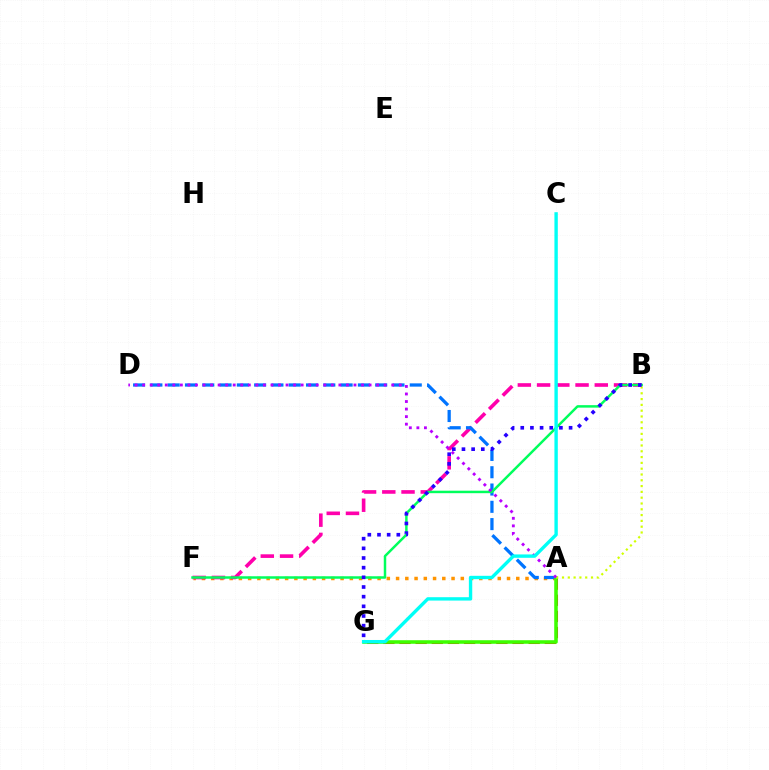{('A', 'F'): [{'color': '#ff9400', 'line_style': 'dotted', 'thickness': 2.51}], ('B', 'F'): [{'color': '#ff00ac', 'line_style': 'dashed', 'thickness': 2.61}, {'color': '#00ff5c', 'line_style': 'solid', 'thickness': 1.78}], ('A', 'D'): [{'color': '#0074ff', 'line_style': 'dashed', 'thickness': 2.35}, {'color': '#b900ff', 'line_style': 'dotted', 'thickness': 2.05}], ('A', 'G'): [{'color': '#ff0000', 'line_style': 'dashed', 'thickness': 2.19}, {'color': '#3dff00', 'line_style': 'solid', 'thickness': 2.56}], ('A', 'B'): [{'color': '#d1ff00', 'line_style': 'dotted', 'thickness': 1.58}], ('B', 'G'): [{'color': '#2500ff', 'line_style': 'dotted', 'thickness': 2.63}], ('C', 'G'): [{'color': '#00fff6', 'line_style': 'solid', 'thickness': 2.43}]}